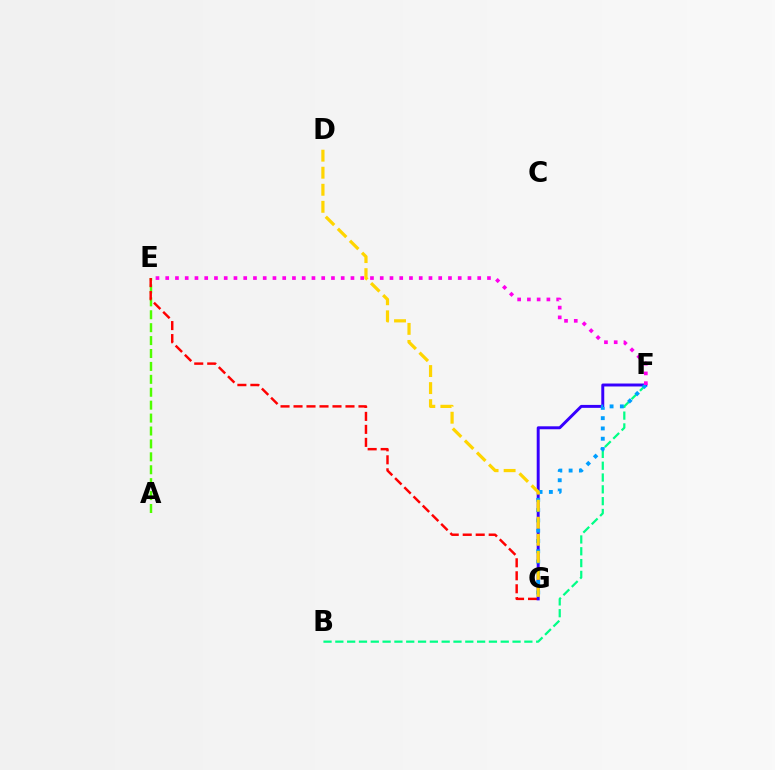{('A', 'E'): [{'color': '#4fff00', 'line_style': 'dashed', 'thickness': 1.75}], ('B', 'F'): [{'color': '#00ff86', 'line_style': 'dashed', 'thickness': 1.6}], ('E', 'G'): [{'color': '#ff0000', 'line_style': 'dashed', 'thickness': 1.76}], ('F', 'G'): [{'color': '#3700ff', 'line_style': 'solid', 'thickness': 2.12}, {'color': '#009eff', 'line_style': 'dotted', 'thickness': 2.79}], ('D', 'G'): [{'color': '#ffd500', 'line_style': 'dashed', 'thickness': 2.32}], ('E', 'F'): [{'color': '#ff00ed', 'line_style': 'dotted', 'thickness': 2.65}]}